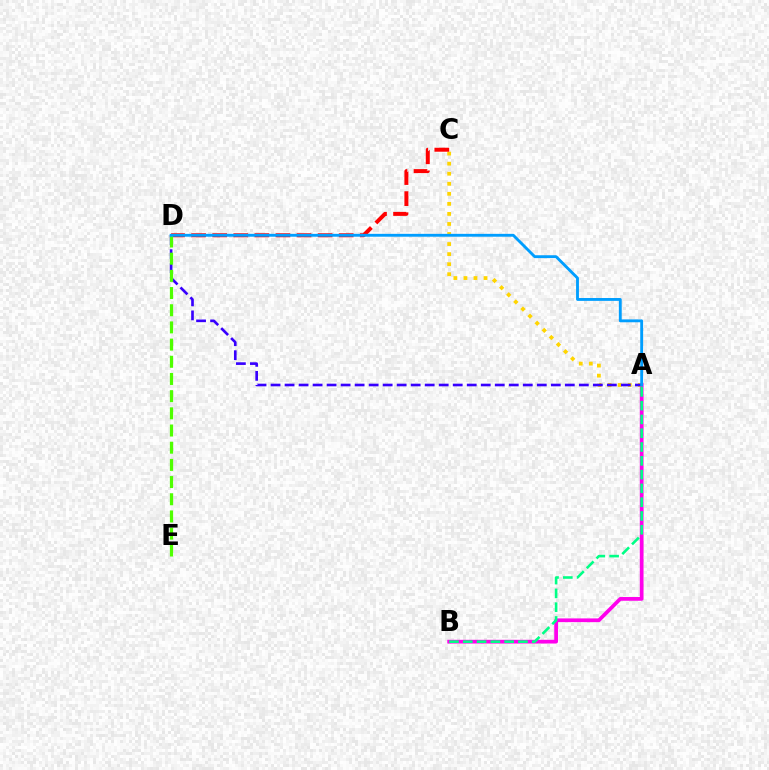{('A', 'B'): [{'color': '#ff00ed', 'line_style': 'solid', 'thickness': 2.68}, {'color': '#00ff86', 'line_style': 'dashed', 'thickness': 1.87}], ('A', 'C'): [{'color': '#ffd500', 'line_style': 'dotted', 'thickness': 2.73}], ('C', 'D'): [{'color': '#ff0000', 'line_style': 'dashed', 'thickness': 2.86}], ('A', 'D'): [{'color': '#3700ff', 'line_style': 'dashed', 'thickness': 1.9}, {'color': '#009eff', 'line_style': 'solid', 'thickness': 2.06}], ('D', 'E'): [{'color': '#4fff00', 'line_style': 'dashed', 'thickness': 2.33}]}